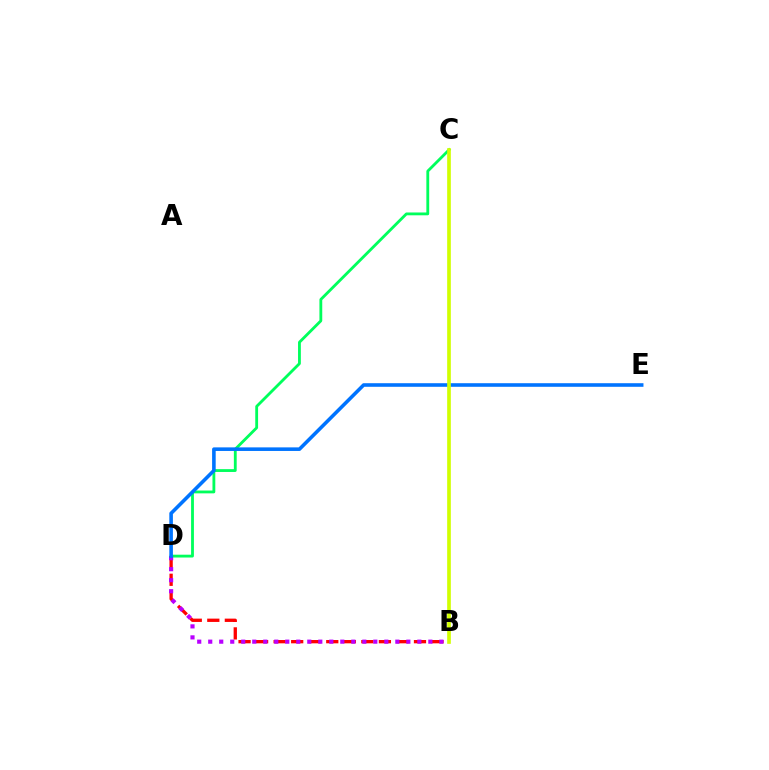{('C', 'D'): [{'color': '#00ff5c', 'line_style': 'solid', 'thickness': 2.03}], ('B', 'D'): [{'color': '#ff0000', 'line_style': 'dashed', 'thickness': 2.38}, {'color': '#b900ff', 'line_style': 'dotted', 'thickness': 2.99}], ('D', 'E'): [{'color': '#0074ff', 'line_style': 'solid', 'thickness': 2.58}], ('B', 'C'): [{'color': '#d1ff00', 'line_style': 'solid', 'thickness': 2.64}]}